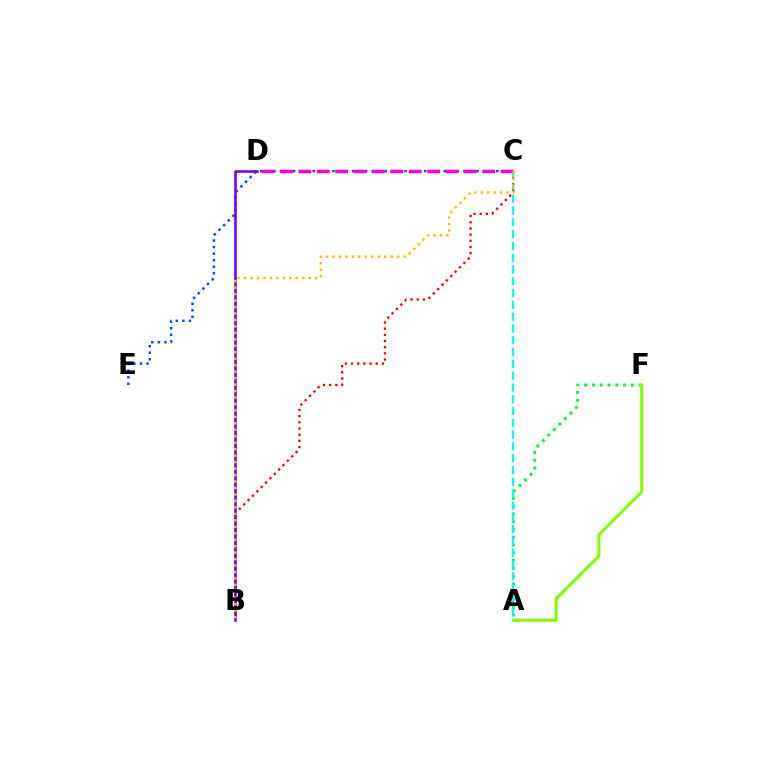{('C', 'E'): [{'color': '#004bff', 'line_style': 'dotted', 'thickness': 1.78}], ('A', 'F'): [{'color': '#00ff39', 'line_style': 'dotted', 'thickness': 2.12}, {'color': '#84ff00', 'line_style': 'solid', 'thickness': 2.22}], ('C', 'D'): [{'color': '#ff00cf', 'line_style': 'dashed', 'thickness': 2.5}], ('A', 'C'): [{'color': '#00fff6', 'line_style': 'dashed', 'thickness': 1.6}], ('B', 'C'): [{'color': '#ff0000', 'line_style': 'dotted', 'thickness': 1.68}, {'color': '#ffbd00', 'line_style': 'dotted', 'thickness': 1.76}], ('B', 'D'): [{'color': '#7200ff', 'line_style': 'solid', 'thickness': 1.87}]}